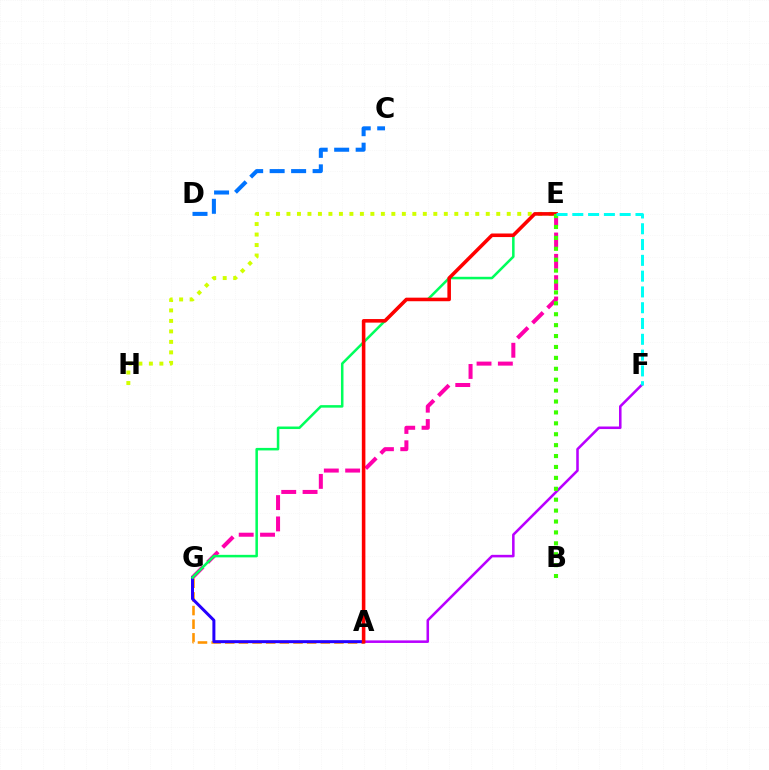{('A', 'G'): [{'color': '#ff9400', 'line_style': 'dashed', 'thickness': 1.85}, {'color': '#2500ff', 'line_style': 'solid', 'thickness': 2.16}], ('E', 'H'): [{'color': '#d1ff00', 'line_style': 'dotted', 'thickness': 2.85}], ('E', 'G'): [{'color': '#ff00ac', 'line_style': 'dashed', 'thickness': 2.9}, {'color': '#00ff5c', 'line_style': 'solid', 'thickness': 1.82}], ('C', 'D'): [{'color': '#0074ff', 'line_style': 'dashed', 'thickness': 2.92}], ('A', 'F'): [{'color': '#b900ff', 'line_style': 'solid', 'thickness': 1.83}], ('A', 'E'): [{'color': '#ff0000', 'line_style': 'solid', 'thickness': 2.57}], ('B', 'E'): [{'color': '#3dff00', 'line_style': 'dotted', 'thickness': 2.96}], ('E', 'F'): [{'color': '#00fff6', 'line_style': 'dashed', 'thickness': 2.15}]}